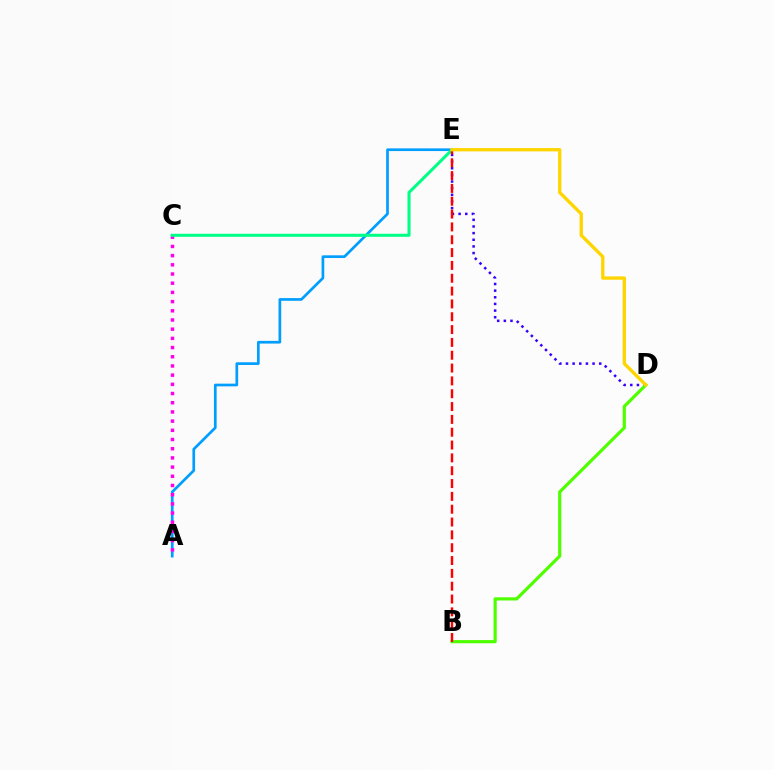{('D', 'E'): [{'color': '#3700ff', 'line_style': 'dotted', 'thickness': 1.81}, {'color': '#ffd500', 'line_style': 'solid', 'thickness': 2.4}], ('A', 'E'): [{'color': '#009eff', 'line_style': 'solid', 'thickness': 1.94}], ('A', 'C'): [{'color': '#ff00ed', 'line_style': 'dotted', 'thickness': 2.5}], ('C', 'E'): [{'color': '#00ff86', 'line_style': 'solid', 'thickness': 2.21}], ('B', 'D'): [{'color': '#4fff00', 'line_style': 'solid', 'thickness': 2.29}], ('B', 'E'): [{'color': '#ff0000', 'line_style': 'dashed', 'thickness': 1.74}]}